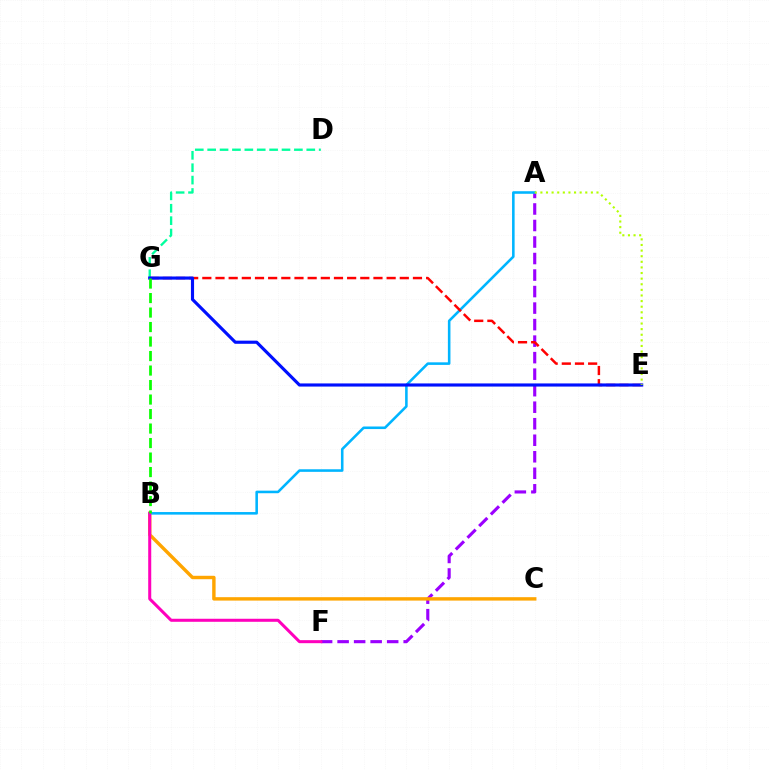{('D', 'G'): [{'color': '#00ff9d', 'line_style': 'dashed', 'thickness': 1.68}], ('A', 'F'): [{'color': '#9b00ff', 'line_style': 'dashed', 'thickness': 2.24}], ('B', 'C'): [{'color': '#ffa500', 'line_style': 'solid', 'thickness': 2.46}], ('A', 'B'): [{'color': '#00b5ff', 'line_style': 'solid', 'thickness': 1.85}], ('E', 'G'): [{'color': '#ff0000', 'line_style': 'dashed', 'thickness': 1.79}, {'color': '#0010ff', 'line_style': 'solid', 'thickness': 2.26}], ('B', 'F'): [{'color': '#ff00bd', 'line_style': 'solid', 'thickness': 2.18}], ('A', 'E'): [{'color': '#b3ff00', 'line_style': 'dotted', 'thickness': 1.52}], ('B', 'G'): [{'color': '#08ff00', 'line_style': 'dashed', 'thickness': 1.97}]}